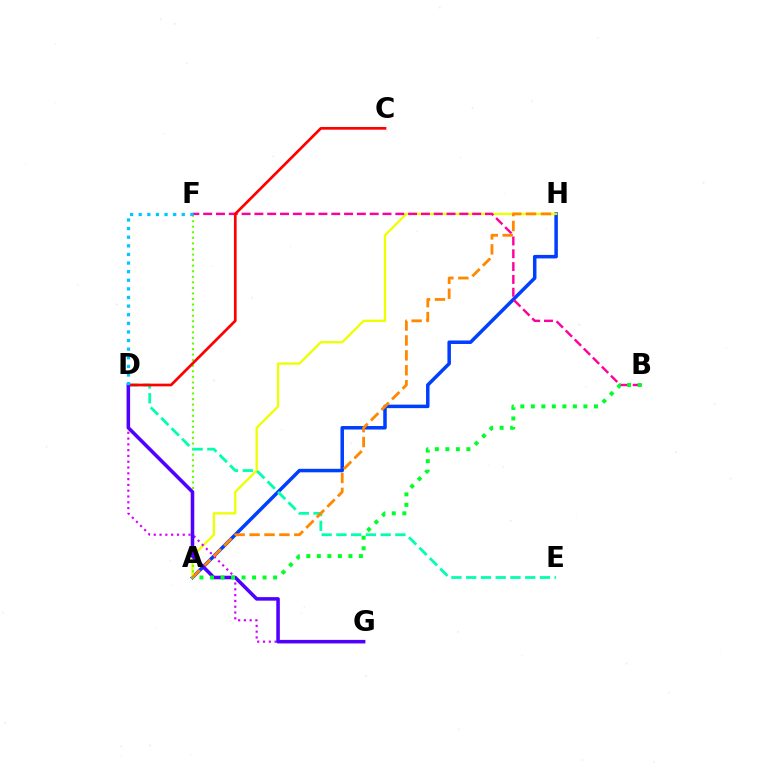{('A', 'H'): [{'color': '#003fff', 'line_style': 'solid', 'thickness': 2.53}, {'color': '#eeff00', 'line_style': 'solid', 'thickness': 1.66}, {'color': '#ff8800', 'line_style': 'dashed', 'thickness': 2.03}], ('A', 'F'): [{'color': '#66ff00', 'line_style': 'dotted', 'thickness': 1.51}], ('D', 'G'): [{'color': '#d600ff', 'line_style': 'dotted', 'thickness': 1.57}, {'color': '#4f00ff', 'line_style': 'solid', 'thickness': 2.55}], ('B', 'F'): [{'color': '#ff00a0', 'line_style': 'dashed', 'thickness': 1.74}], ('D', 'E'): [{'color': '#00ffaf', 'line_style': 'dashed', 'thickness': 2.0}], ('C', 'D'): [{'color': '#ff0000', 'line_style': 'solid', 'thickness': 1.94}], ('D', 'F'): [{'color': '#00c7ff', 'line_style': 'dotted', 'thickness': 2.34}], ('A', 'B'): [{'color': '#00ff27', 'line_style': 'dotted', 'thickness': 2.86}]}